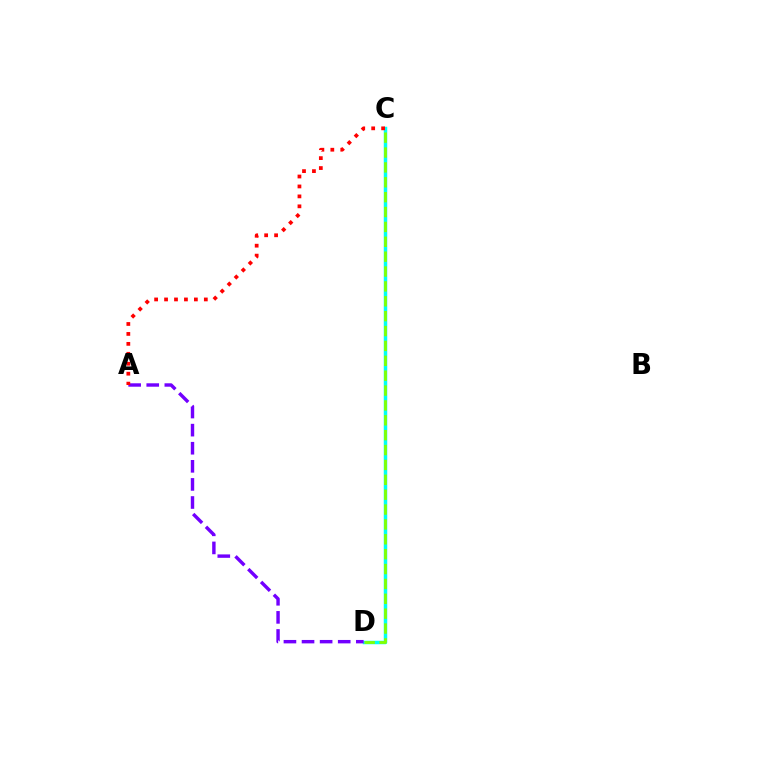{('C', 'D'): [{'color': '#00fff6', 'line_style': 'solid', 'thickness': 2.51}, {'color': '#84ff00', 'line_style': 'dashed', 'thickness': 2.02}], ('A', 'D'): [{'color': '#7200ff', 'line_style': 'dashed', 'thickness': 2.46}], ('A', 'C'): [{'color': '#ff0000', 'line_style': 'dotted', 'thickness': 2.7}]}